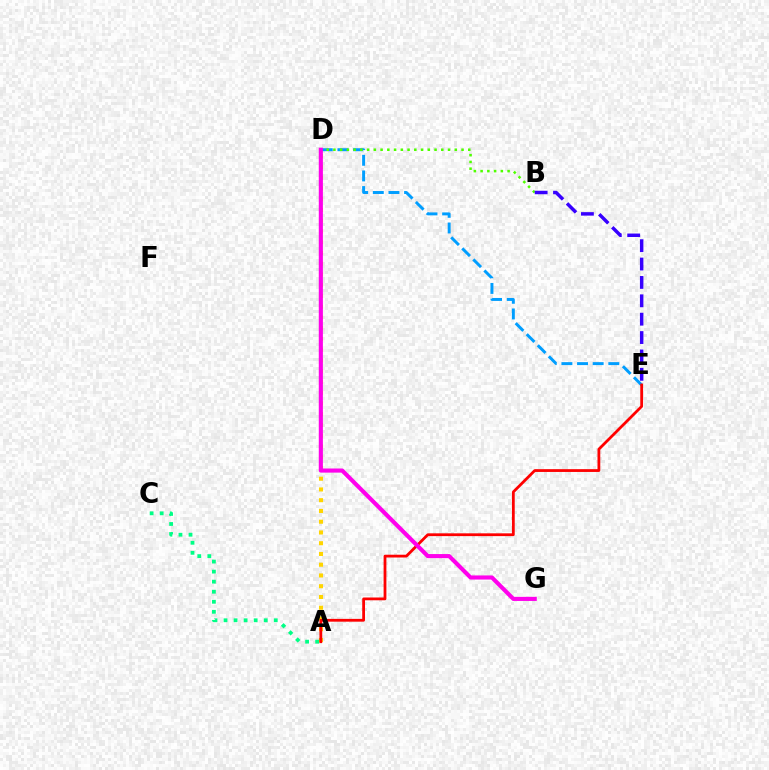{('D', 'E'): [{'color': '#009eff', 'line_style': 'dashed', 'thickness': 2.12}], ('B', 'D'): [{'color': '#4fff00', 'line_style': 'dotted', 'thickness': 1.83}], ('A', 'D'): [{'color': '#ffd500', 'line_style': 'dotted', 'thickness': 2.92}], ('A', 'E'): [{'color': '#ff0000', 'line_style': 'solid', 'thickness': 2.01}], ('D', 'G'): [{'color': '#ff00ed', 'line_style': 'solid', 'thickness': 2.96}], ('B', 'E'): [{'color': '#3700ff', 'line_style': 'dashed', 'thickness': 2.5}], ('A', 'C'): [{'color': '#00ff86', 'line_style': 'dotted', 'thickness': 2.73}]}